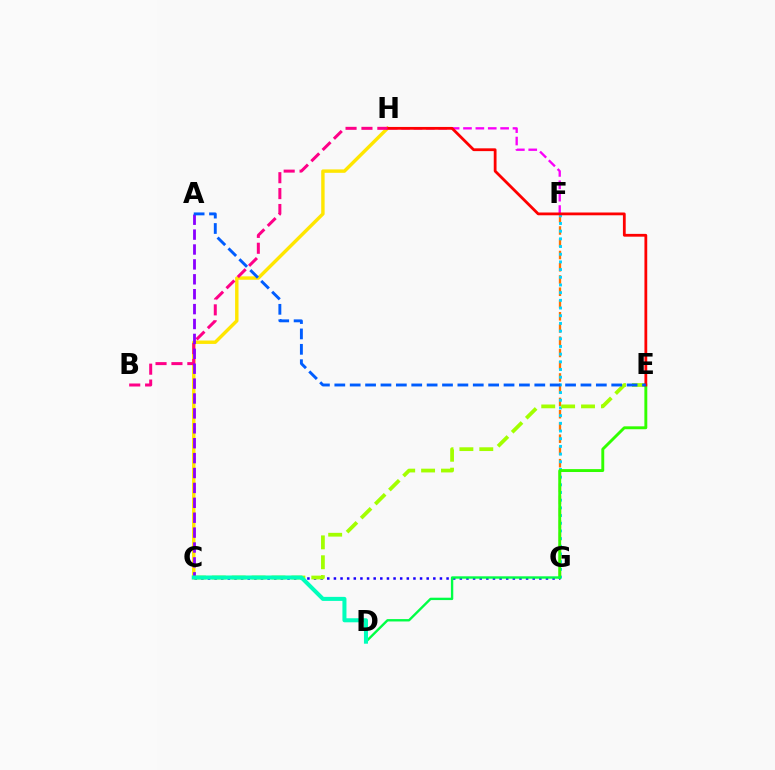{('C', 'G'): [{'color': '#1900ff', 'line_style': 'dotted', 'thickness': 1.8}], ('C', 'H'): [{'color': '#ffe600', 'line_style': 'solid', 'thickness': 2.46}], ('F', 'G'): [{'color': '#ff7000', 'line_style': 'dashed', 'thickness': 1.66}, {'color': '#00d3ff', 'line_style': 'dotted', 'thickness': 2.09}], ('C', 'E'): [{'color': '#a2ff00', 'line_style': 'dashed', 'thickness': 2.7}], ('F', 'H'): [{'color': '#fa00f9', 'line_style': 'dashed', 'thickness': 1.68}], ('E', 'G'): [{'color': '#31ff00', 'line_style': 'solid', 'thickness': 2.09}], ('E', 'H'): [{'color': '#ff0000', 'line_style': 'solid', 'thickness': 2.01}], ('B', 'H'): [{'color': '#ff0088', 'line_style': 'dashed', 'thickness': 2.16}], ('A', 'C'): [{'color': '#8a00ff', 'line_style': 'dashed', 'thickness': 2.02}], ('D', 'G'): [{'color': '#00ff45', 'line_style': 'solid', 'thickness': 1.71}], ('C', 'D'): [{'color': '#00ffbb', 'line_style': 'solid', 'thickness': 2.9}], ('A', 'E'): [{'color': '#005dff', 'line_style': 'dashed', 'thickness': 2.09}]}